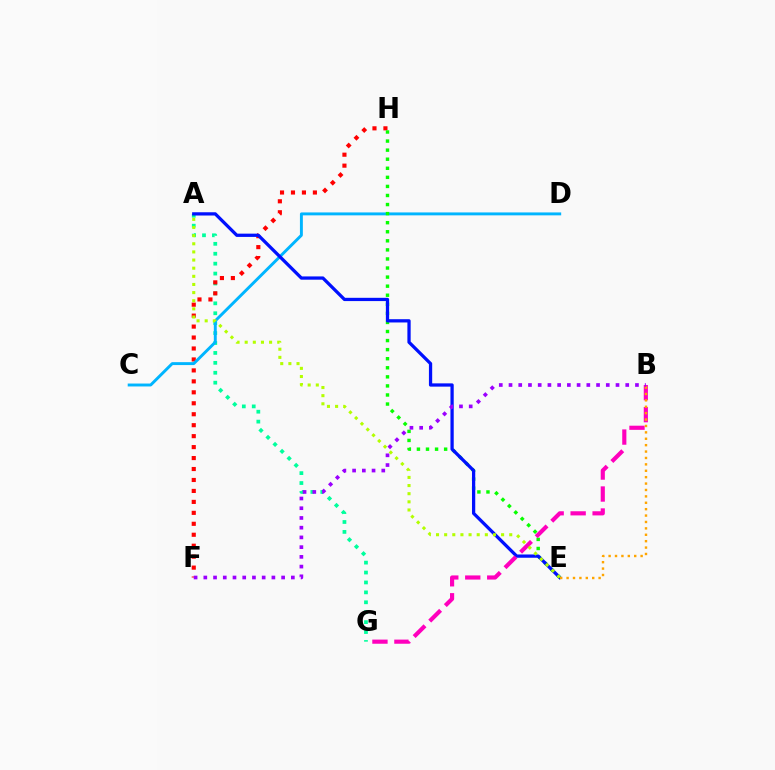{('A', 'G'): [{'color': '#00ff9d', 'line_style': 'dotted', 'thickness': 2.69}], ('F', 'H'): [{'color': '#ff0000', 'line_style': 'dotted', 'thickness': 2.98}], ('C', 'D'): [{'color': '#00b5ff', 'line_style': 'solid', 'thickness': 2.1}], ('E', 'H'): [{'color': '#08ff00', 'line_style': 'dotted', 'thickness': 2.46}], ('A', 'E'): [{'color': '#0010ff', 'line_style': 'solid', 'thickness': 2.35}, {'color': '#b3ff00', 'line_style': 'dotted', 'thickness': 2.21}], ('B', 'G'): [{'color': '#ff00bd', 'line_style': 'dashed', 'thickness': 2.99}], ('B', 'E'): [{'color': '#ffa500', 'line_style': 'dotted', 'thickness': 1.74}], ('B', 'F'): [{'color': '#9b00ff', 'line_style': 'dotted', 'thickness': 2.64}]}